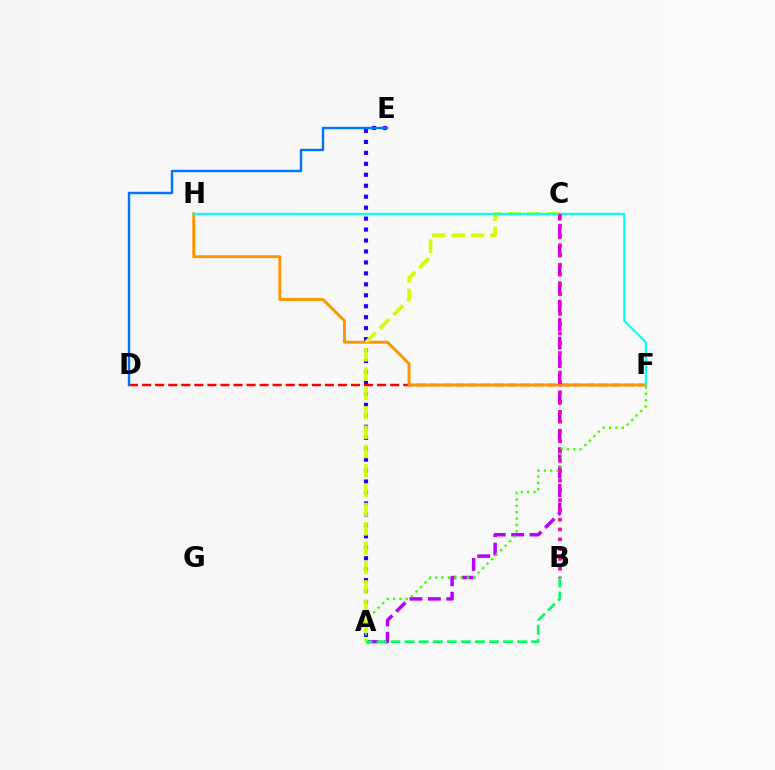{('A', 'C'): [{'color': '#b900ff', 'line_style': 'dashed', 'thickness': 2.5}, {'color': '#d1ff00', 'line_style': 'dashed', 'thickness': 2.63}], ('A', 'E'): [{'color': '#2500ff', 'line_style': 'dotted', 'thickness': 2.98}], ('D', 'F'): [{'color': '#ff0000', 'line_style': 'dashed', 'thickness': 1.77}], ('D', 'E'): [{'color': '#0074ff', 'line_style': 'solid', 'thickness': 1.75}], ('A', 'F'): [{'color': '#3dff00', 'line_style': 'dotted', 'thickness': 1.73}], ('F', 'H'): [{'color': '#ff9400', 'line_style': 'solid', 'thickness': 2.11}, {'color': '#00fff6', 'line_style': 'solid', 'thickness': 1.53}], ('B', 'C'): [{'color': '#ff00ac', 'line_style': 'dotted', 'thickness': 2.66}], ('A', 'B'): [{'color': '#00ff5c', 'line_style': 'dashed', 'thickness': 1.91}]}